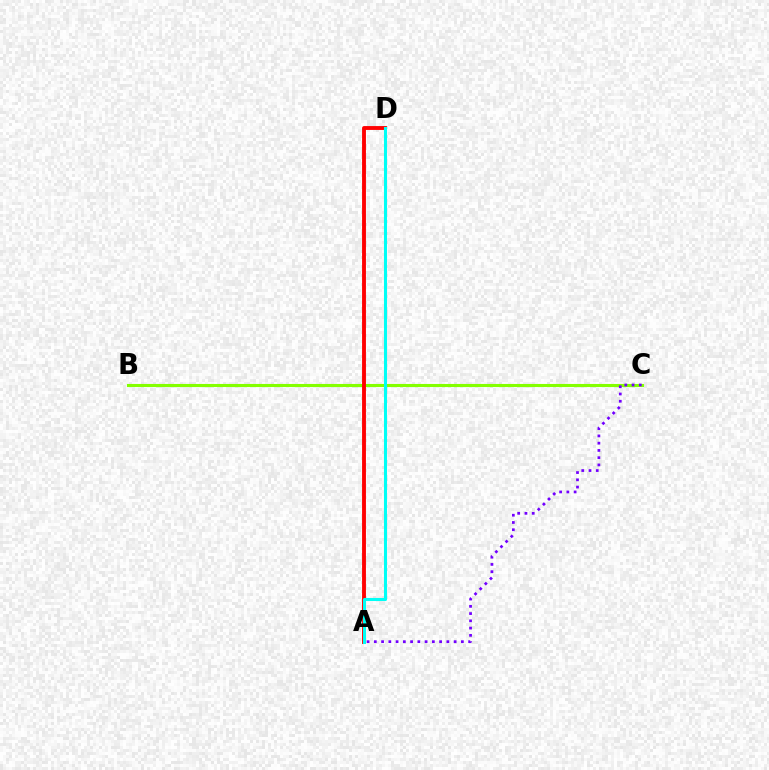{('B', 'C'): [{'color': '#84ff00', 'line_style': 'solid', 'thickness': 2.23}], ('A', 'D'): [{'color': '#ff0000', 'line_style': 'solid', 'thickness': 2.79}, {'color': '#00fff6', 'line_style': 'solid', 'thickness': 2.21}], ('A', 'C'): [{'color': '#7200ff', 'line_style': 'dotted', 'thickness': 1.97}]}